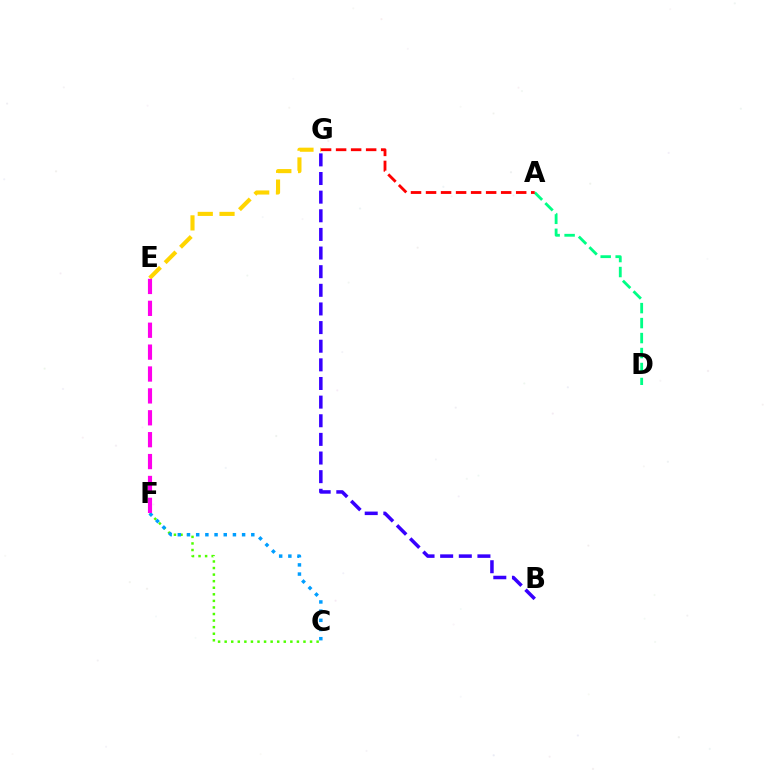{('C', 'F'): [{'color': '#4fff00', 'line_style': 'dotted', 'thickness': 1.78}, {'color': '#009eff', 'line_style': 'dotted', 'thickness': 2.5}], ('A', 'D'): [{'color': '#00ff86', 'line_style': 'dashed', 'thickness': 2.03}], ('E', 'G'): [{'color': '#ffd500', 'line_style': 'dashed', 'thickness': 2.96}], ('B', 'G'): [{'color': '#3700ff', 'line_style': 'dashed', 'thickness': 2.53}], ('E', 'F'): [{'color': '#ff00ed', 'line_style': 'dashed', 'thickness': 2.97}], ('A', 'G'): [{'color': '#ff0000', 'line_style': 'dashed', 'thickness': 2.04}]}